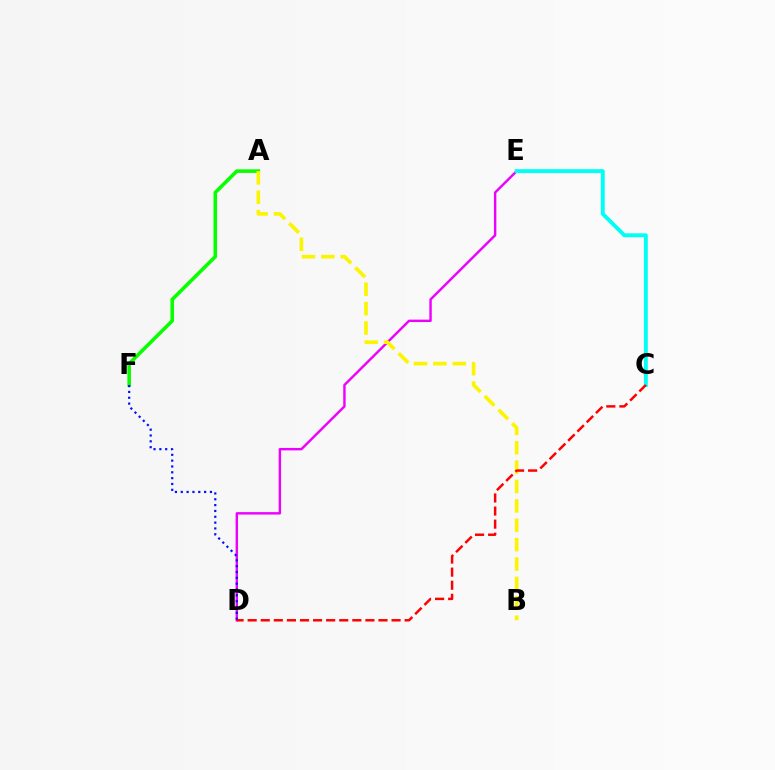{('D', 'E'): [{'color': '#ee00ff', 'line_style': 'solid', 'thickness': 1.74}], ('A', 'F'): [{'color': '#08ff00', 'line_style': 'solid', 'thickness': 2.58}], ('D', 'F'): [{'color': '#0010ff', 'line_style': 'dotted', 'thickness': 1.59}], ('C', 'E'): [{'color': '#00fff6', 'line_style': 'solid', 'thickness': 2.82}], ('A', 'B'): [{'color': '#fcf500', 'line_style': 'dashed', 'thickness': 2.63}], ('C', 'D'): [{'color': '#ff0000', 'line_style': 'dashed', 'thickness': 1.78}]}